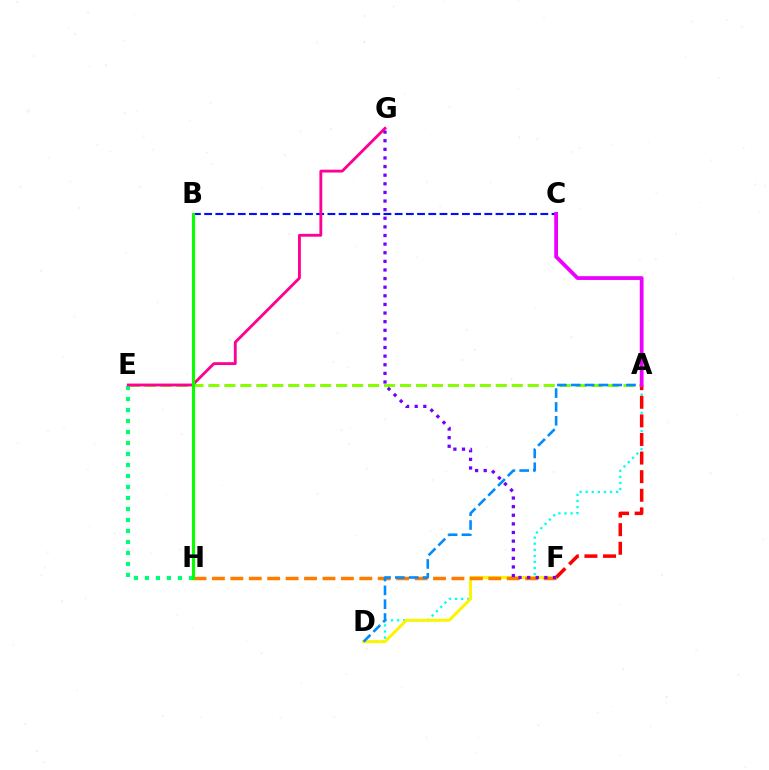{('B', 'C'): [{'color': '#0010ff', 'line_style': 'dashed', 'thickness': 1.52}], ('A', 'D'): [{'color': '#00fff6', 'line_style': 'dotted', 'thickness': 1.65}, {'color': '#008cff', 'line_style': 'dashed', 'thickness': 1.88}], ('D', 'F'): [{'color': '#fcf500', 'line_style': 'solid', 'thickness': 2.16}], ('A', 'F'): [{'color': '#ff0000', 'line_style': 'dashed', 'thickness': 2.53}], ('F', 'H'): [{'color': '#ff7c00', 'line_style': 'dashed', 'thickness': 2.5}], ('E', 'H'): [{'color': '#00ff74', 'line_style': 'dotted', 'thickness': 2.99}], ('A', 'E'): [{'color': '#84ff00', 'line_style': 'dashed', 'thickness': 2.17}], ('E', 'G'): [{'color': '#ff0094', 'line_style': 'solid', 'thickness': 2.05}], ('B', 'H'): [{'color': '#08ff00', 'line_style': 'solid', 'thickness': 2.24}], ('F', 'G'): [{'color': '#7200ff', 'line_style': 'dotted', 'thickness': 2.34}], ('A', 'C'): [{'color': '#ee00ff', 'line_style': 'solid', 'thickness': 2.71}]}